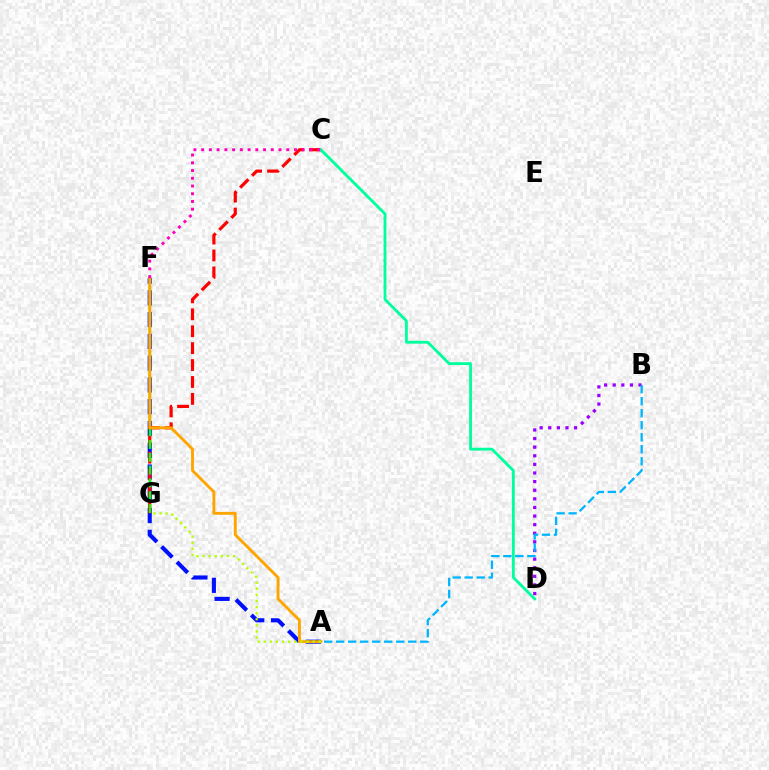{('A', 'F'): [{'color': '#0010ff', 'line_style': 'dashed', 'thickness': 2.96}, {'color': '#ffa500', 'line_style': 'solid', 'thickness': 2.08}], ('C', 'G'): [{'color': '#ff0000', 'line_style': 'dashed', 'thickness': 2.3}], ('C', 'D'): [{'color': '#00ff9d', 'line_style': 'solid', 'thickness': 2.05}], ('F', 'G'): [{'color': '#08ff00', 'line_style': 'dashed', 'thickness': 1.74}], ('B', 'D'): [{'color': '#9b00ff', 'line_style': 'dotted', 'thickness': 2.34}], ('A', 'B'): [{'color': '#00b5ff', 'line_style': 'dashed', 'thickness': 1.63}], ('A', 'G'): [{'color': '#b3ff00', 'line_style': 'dotted', 'thickness': 1.66}], ('C', 'F'): [{'color': '#ff00bd', 'line_style': 'dotted', 'thickness': 2.1}]}